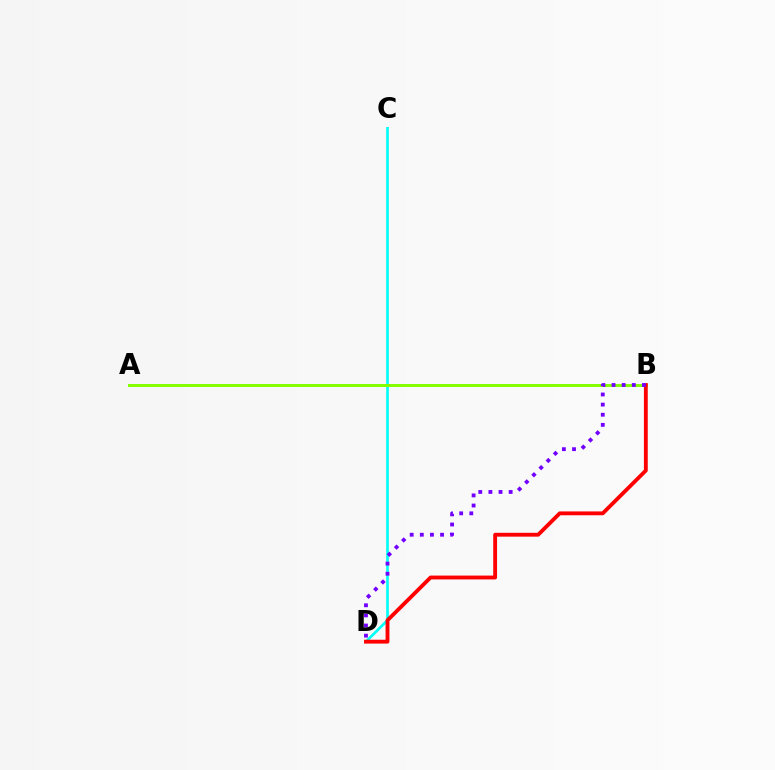{('C', 'D'): [{'color': '#00fff6', 'line_style': 'solid', 'thickness': 1.92}], ('A', 'B'): [{'color': '#84ff00', 'line_style': 'solid', 'thickness': 2.13}], ('B', 'D'): [{'color': '#ff0000', 'line_style': 'solid', 'thickness': 2.77}, {'color': '#7200ff', 'line_style': 'dotted', 'thickness': 2.75}]}